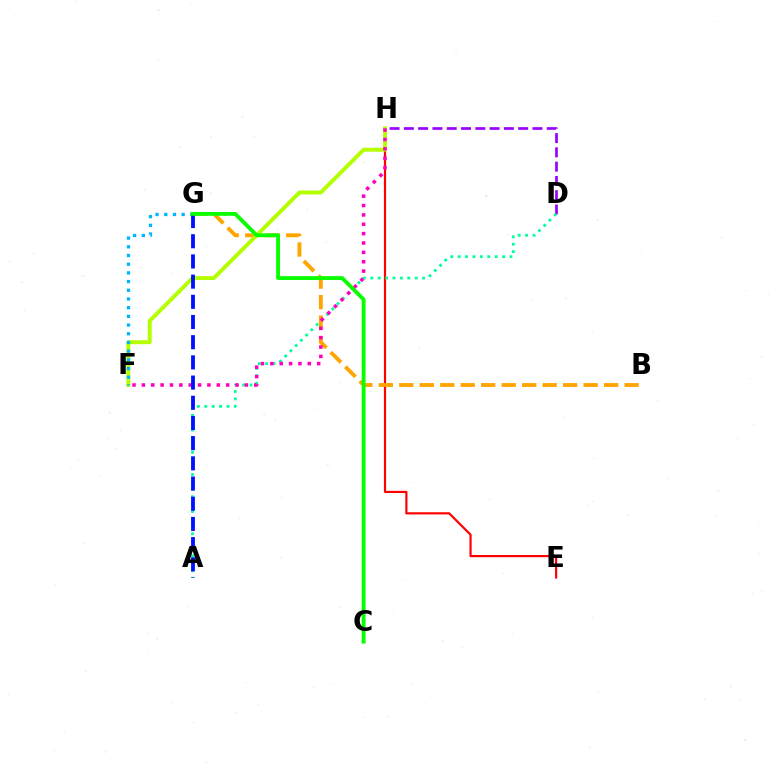{('E', 'H'): [{'color': '#ff0000', 'line_style': 'solid', 'thickness': 1.57}], ('D', 'H'): [{'color': '#9b00ff', 'line_style': 'dashed', 'thickness': 1.94}], ('B', 'G'): [{'color': '#ffa500', 'line_style': 'dashed', 'thickness': 2.78}], ('A', 'D'): [{'color': '#00ff9d', 'line_style': 'dotted', 'thickness': 2.01}], ('F', 'H'): [{'color': '#b3ff00', 'line_style': 'solid', 'thickness': 2.83}, {'color': '#ff00bd', 'line_style': 'dotted', 'thickness': 2.54}], ('F', 'G'): [{'color': '#00b5ff', 'line_style': 'dotted', 'thickness': 2.36}], ('A', 'G'): [{'color': '#0010ff', 'line_style': 'dashed', 'thickness': 2.74}], ('C', 'G'): [{'color': '#08ff00', 'line_style': 'solid', 'thickness': 2.76}]}